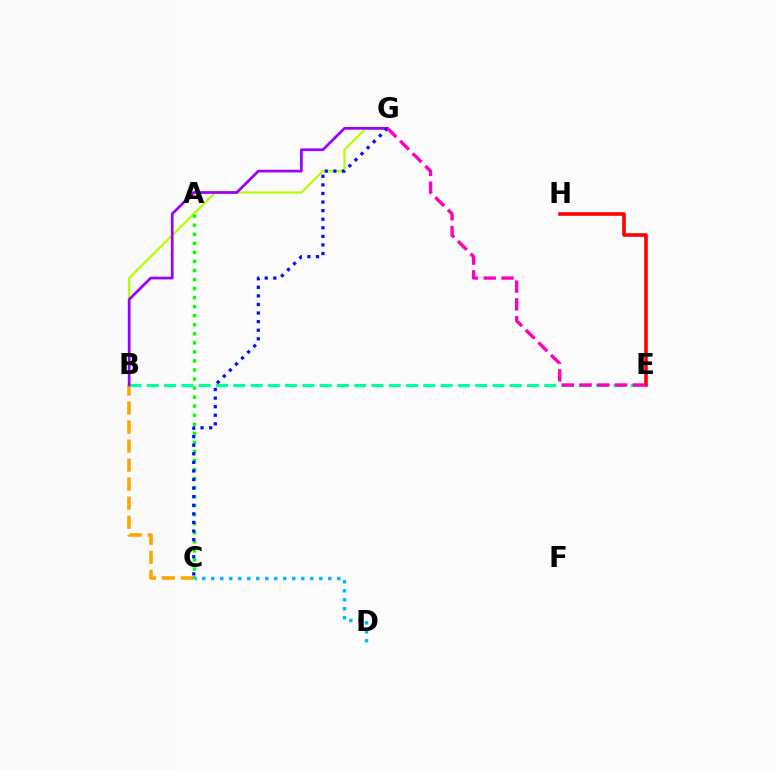{('B', 'E'): [{'color': '#00ff9d', 'line_style': 'dashed', 'thickness': 2.35}], ('B', 'C'): [{'color': '#ffa500', 'line_style': 'dashed', 'thickness': 2.58}], ('B', 'G'): [{'color': '#b3ff00', 'line_style': 'solid', 'thickness': 1.6}, {'color': '#9b00ff', 'line_style': 'solid', 'thickness': 1.95}], ('E', 'H'): [{'color': '#ff0000', 'line_style': 'solid', 'thickness': 2.59}], ('A', 'C'): [{'color': '#08ff00', 'line_style': 'dotted', 'thickness': 2.46}], ('C', 'D'): [{'color': '#00b5ff', 'line_style': 'dotted', 'thickness': 2.45}], ('C', 'G'): [{'color': '#0010ff', 'line_style': 'dotted', 'thickness': 2.33}], ('E', 'G'): [{'color': '#ff00bd', 'line_style': 'dashed', 'thickness': 2.41}]}